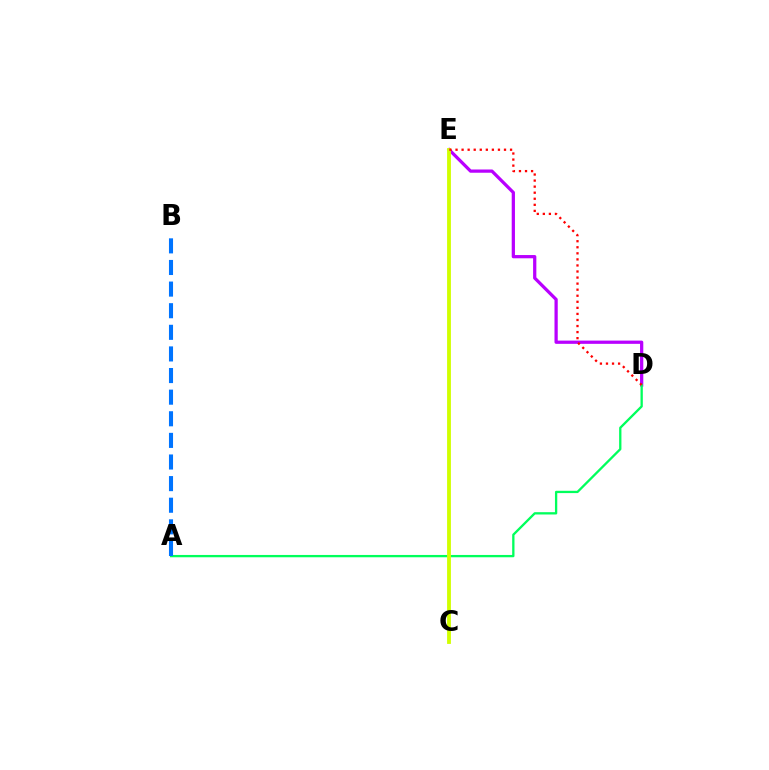{('D', 'E'): [{'color': '#b900ff', 'line_style': 'solid', 'thickness': 2.34}, {'color': '#ff0000', 'line_style': 'dotted', 'thickness': 1.65}], ('A', 'D'): [{'color': '#00ff5c', 'line_style': 'solid', 'thickness': 1.66}], ('C', 'E'): [{'color': '#d1ff00', 'line_style': 'solid', 'thickness': 2.76}], ('A', 'B'): [{'color': '#0074ff', 'line_style': 'dashed', 'thickness': 2.94}]}